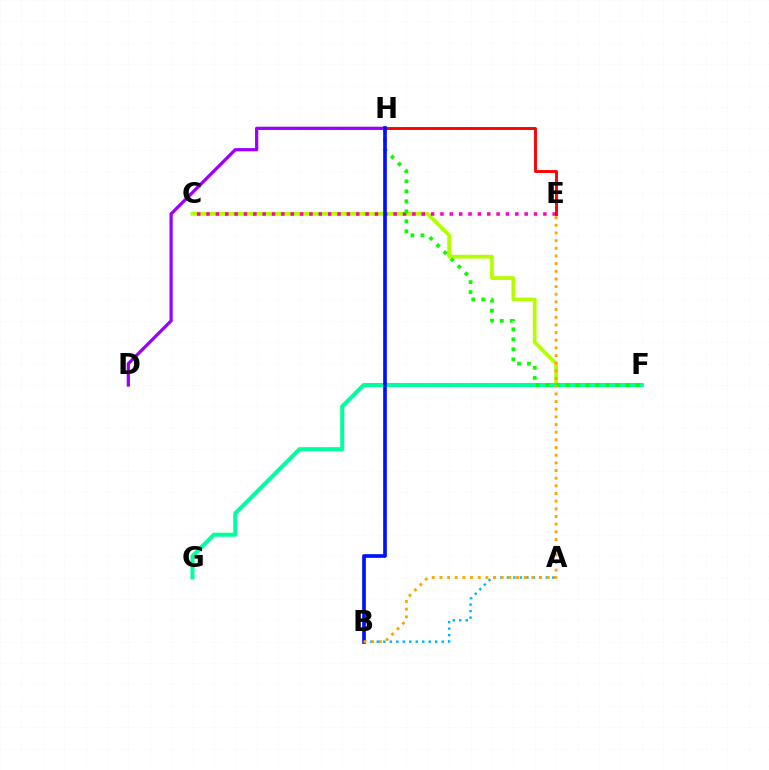{('C', 'F'): [{'color': '#b3ff00', 'line_style': 'solid', 'thickness': 2.71}], ('F', 'G'): [{'color': '#00ff9d', 'line_style': 'solid', 'thickness': 2.9}], ('D', 'H'): [{'color': '#9b00ff', 'line_style': 'solid', 'thickness': 2.33}], ('C', 'E'): [{'color': '#ff00bd', 'line_style': 'dotted', 'thickness': 2.54}], ('F', 'H'): [{'color': '#08ff00', 'line_style': 'dotted', 'thickness': 2.72}], ('E', 'H'): [{'color': '#ff0000', 'line_style': 'solid', 'thickness': 2.09}], ('A', 'B'): [{'color': '#00b5ff', 'line_style': 'dotted', 'thickness': 1.76}], ('B', 'H'): [{'color': '#0010ff', 'line_style': 'solid', 'thickness': 2.64}], ('B', 'E'): [{'color': '#ffa500', 'line_style': 'dotted', 'thickness': 2.08}]}